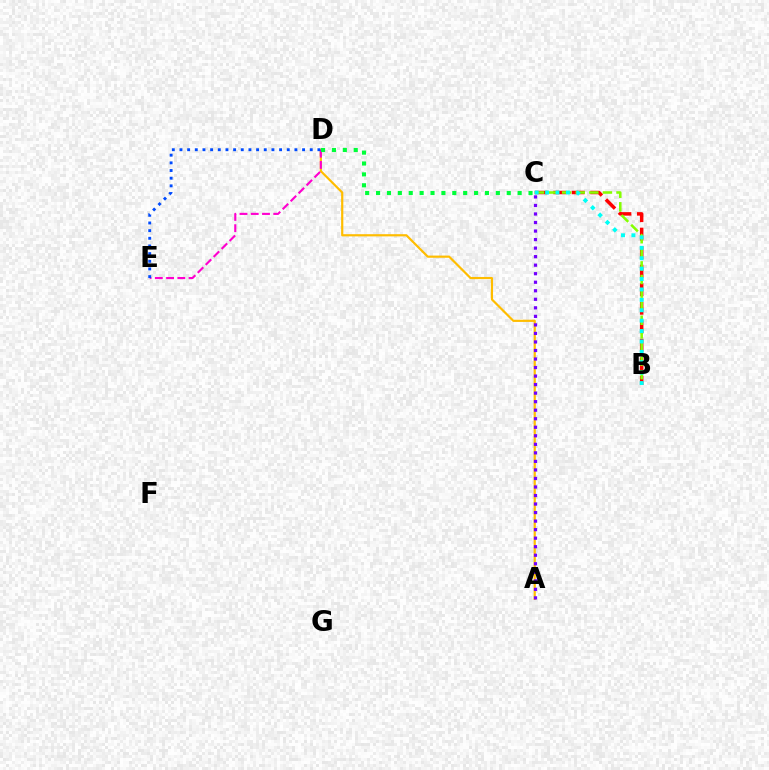{('B', 'C'): [{'color': '#ff0000', 'line_style': 'dashed', 'thickness': 2.52}, {'color': '#84ff00', 'line_style': 'dashed', 'thickness': 1.85}, {'color': '#00fff6', 'line_style': 'dotted', 'thickness': 2.83}], ('A', 'D'): [{'color': '#ffbd00', 'line_style': 'solid', 'thickness': 1.58}], ('D', 'E'): [{'color': '#ff00cf', 'line_style': 'dashed', 'thickness': 1.53}, {'color': '#004bff', 'line_style': 'dotted', 'thickness': 2.08}], ('C', 'D'): [{'color': '#00ff39', 'line_style': 'dotted', 'thickness': 2.96}], ('A', 'C'): [{'color': '#7200ff', 'line_style': 'dotted', 'thickness': 2.32}]}